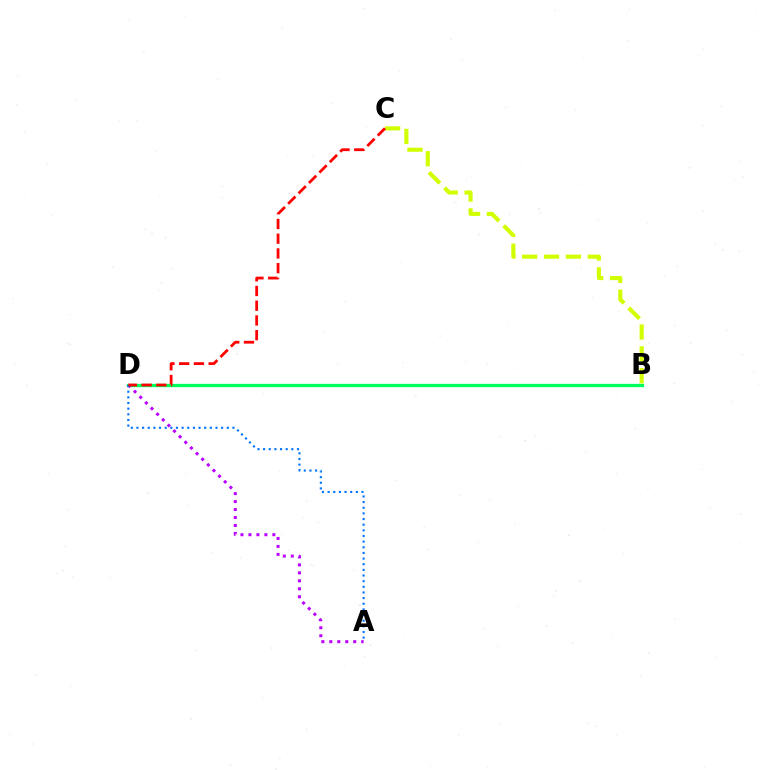{('B', 'D'): [{'color': '#00ff5c', 'line_style': 'solid', 'thickness': 2.37}], ('A', 'D'): [{'color': '#b900ff', 'line_style': 'dotted', 'thickness': 2.16}, {'color': '#0074ff', 'line_style': 'dotted', 'thickness': 1.53}], ('B', 'C'): [{'color': '#d1ff00', 'line_style': 'dashed', 'thickness': 2.97}], ('C', 'D'): [{'color': '#ff0000', 'line_style': 'dashed', 'thickness': 2.0}]}